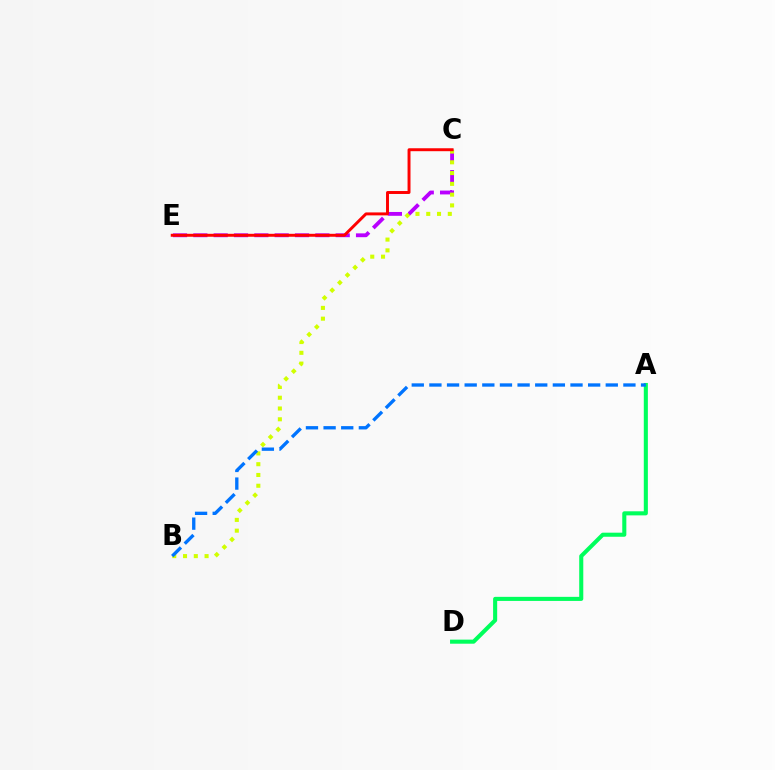{('A', 'D'): [{'color': '#00ff5c', 'line_style': 'solid', 'thickness': 2.93}], ('C', 'E'): [{'color': '#b900ff', 'line_style': 'dashed', 'thickness': 2.76}, {'color': '#ff0000', 'line_style': 'solid', 'thickness': 2.12}], ('B', 'C'): [{'color': '#d1ff00', 'line_style': 'dotted', 'thickness': 2.93}], ('A', 'B'): [{'color': '#0074ff', 'line_style': 'dashed', 'thickness': 2.4}]}